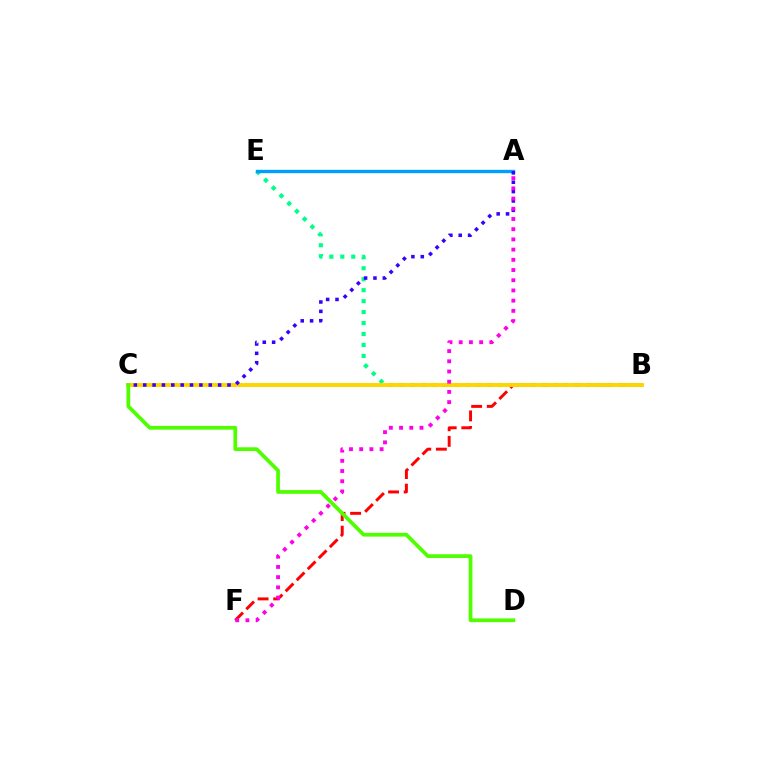{('B', 'E'): [{'color': '#00ff86', 'line_style': 'dotted', 'thickness': 2.98}], ('B', 'F'): [{'color': '#ff0000', 'line_style': 'dashed', 'thickness': 2.12}], ('B', 'C'): [{'color': '#ffd500', 'line_style': 'solid', 'thickness': 2.83}], ('A', 'E'): [{'color': '#009eff', 'line_style': 'solid', 'thickness': 2.41}], ('A', 'C'): [{'color': '#3700ff', 'line_style': 'dotted', 'thickness': 2.54}], ('A', 'F'): [{'color': '#ff00ed', 'line_style': 'dotted', 'thickness': 2.77}], ('C', 'D'): [{'color': '#4fff00', 'line_style': 'solid', 'thickness': 2.7}]}